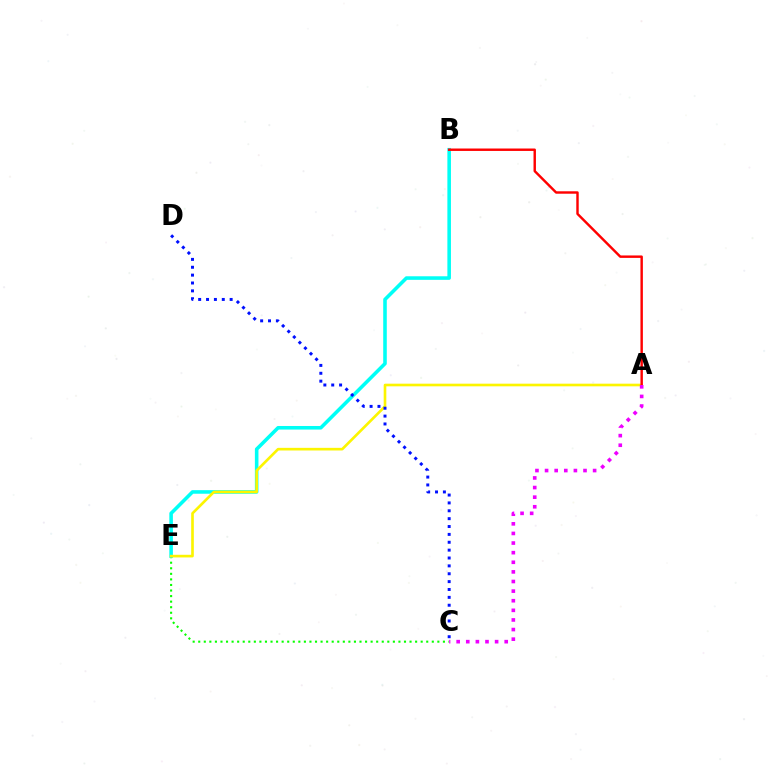{('C', 'E'): [{'color': '#08ff00', 'line_style': 'dotted', 'thickness': 1.51}], ('B', 'E'): [{'color': '#00fff6', 'line_style': 'solid', 'thickness': 2.57}], ('A', 'E'): [{'color': '#fcf500', 'line_style': 'solid', 'thickness': 1.9}], ('A', 'B'): [{'color': '#ff0000', 'line_style': 'solid', 'thickness': 1.75}], ('A', 'C'): [{'color': '#ee00ff', 'line_style': 'dotted', 'thickness': 2.61}], ('C', 'D'): [{'color': '#0010ff', 'line_style': 'dotted', 'thickness': 2.14}]}